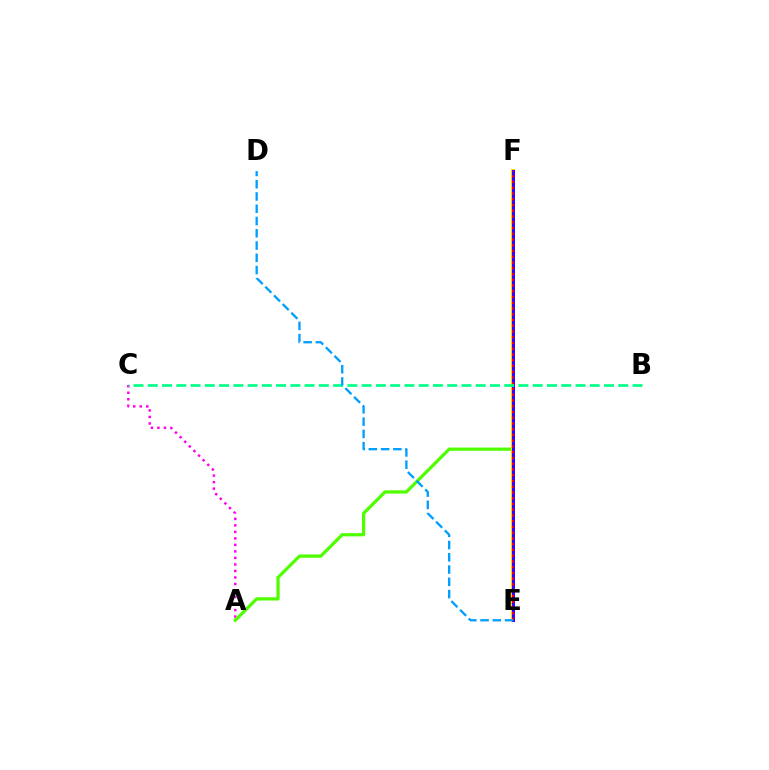{('A', 'C'): [{'color': '#ff00ed', 'line_style': 'dotted', 'thickness': 1.77}], ('A', 'F'): [{'color': '#4fff00', 'line_style': 'solid', 'thickness': 2.33}], ('E', 'F'): [{'color': '#ffd500', 'line_style': 'solid', 'thickness': 2.87}, {'color': '#3700ff', 'line_style': 'solid', 'thickness': 2.15}, {'color': '#ff0000', 'line_style': 'dotted', 'thickness': 1.56}], ('B', 'C'): [{'color': '#00ff86', 'line_style': 'dashed', 'thickness': 1.94}], ('D', 'E'): [{'color': '#009eff', 'line_style': 'dashed', 'thickness': 1.67}]}